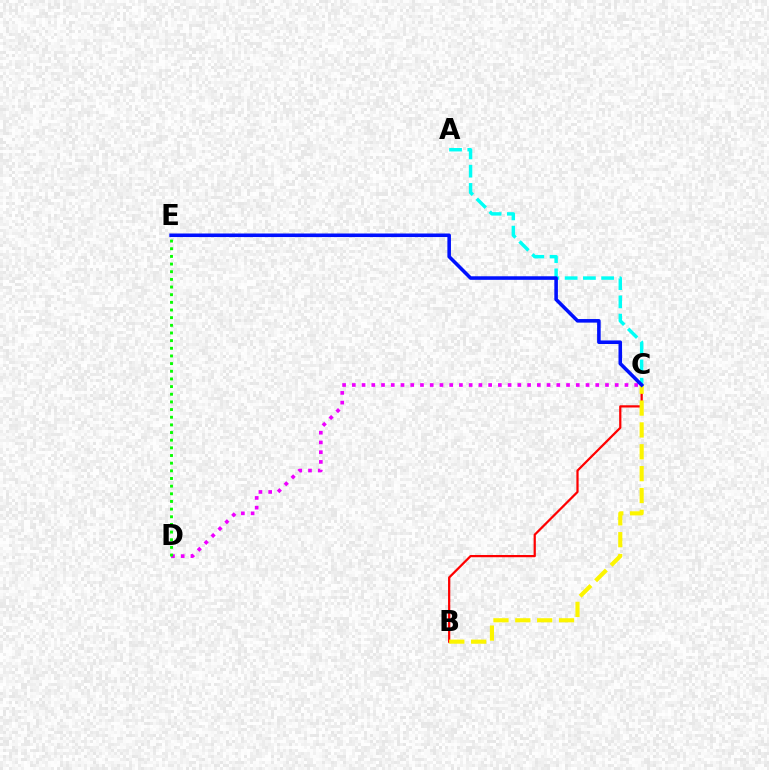{('C', 'D'): [{'color': '#ee00ff', 'line_style': 'dotted', 'thickness': 2.65}], ('A', 'C'): [{'color': '#00fff6', 'line_style': 'dashed', 'thickness': 2.48}], ('B', 'C'): [{'color': '#ff0000', 'line_style': 'solid', 'thickness': 1.61}, {'color': '#fcf500', 'line_style': 'dashed', 'thickness': 2.97}], ('D', 'E'): [{'color': '#08ff00', 'line_style': 'dotted', 'thickness': 2.08}], ('C', 'E'): [{'color': '#0010ff', 'line_style': 'solid', 'thickness': 2.57}]}